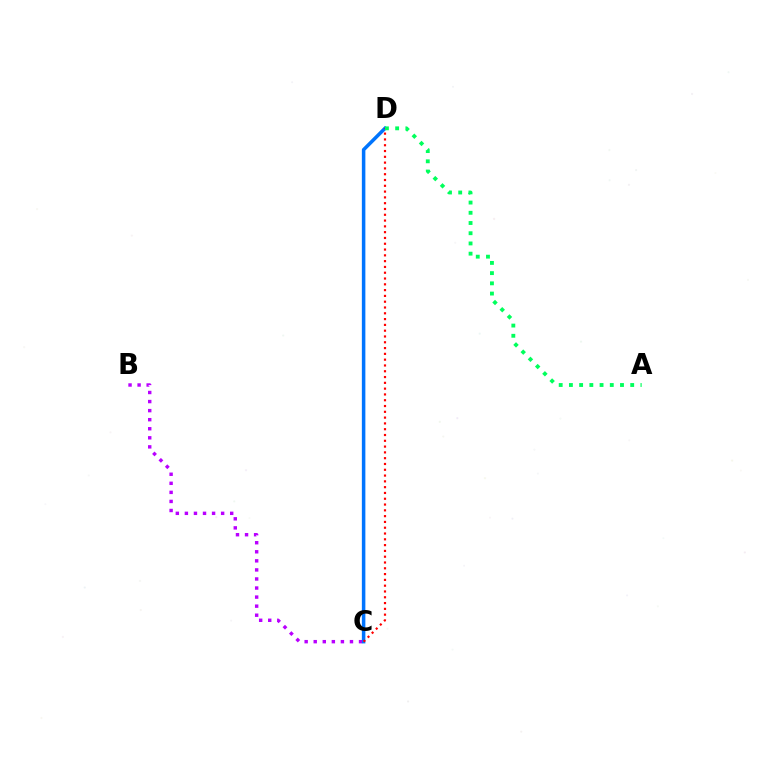{('B', 'C'): [{'color': '#b900ff', 'line_style': 'dotted', 'thickness': 2.46}], ('C', 'D'): [{'color': '#d1ff00', 'line_style': 'solid', 'thickness': 1.83}, {'color': '#0074ff', 'line_style': 'solid', 'thickness': 2.53}, {'color': '#ff0000', 'line_style': 'dotted', 'thickness': 1.57}], ('A', 'D'): [{'color': '#00ff5c', 'line_style': 'dotted', 'thickness': 2.78}]}